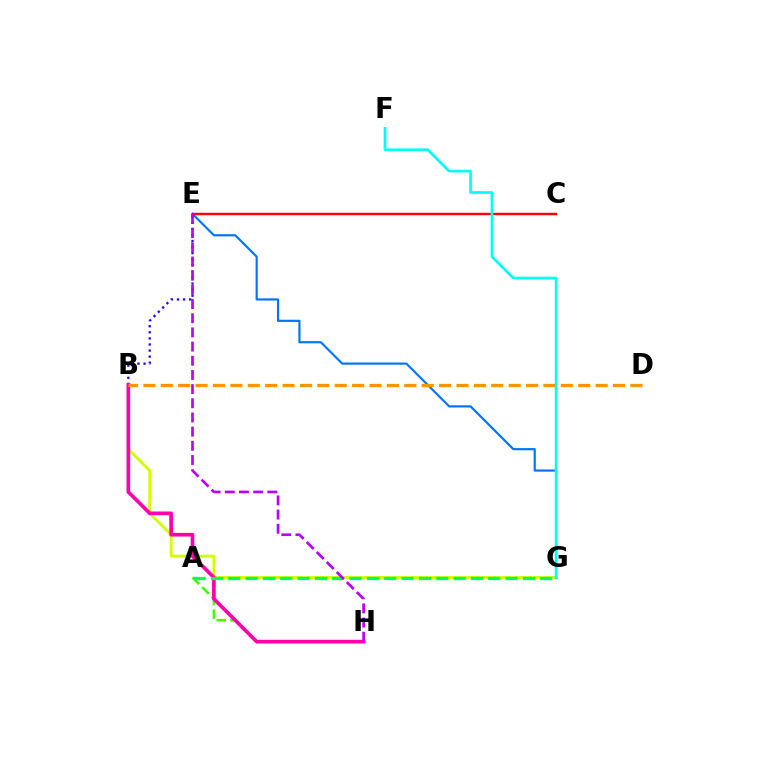{('A', 'H'): [{'color': '#3dff00', 'line_style': 'dashed', 'thickness': 1.85}], ('B', 'E'): [{'color': '#2500ff', 'line_style': 'dotted', 'thickness': 1.65}], ('B', 'G'): [{'color': '#d1ff00', 'line_style': 'solid', 'thickness': 2.04}], ('B', 'H'): [{'color': '#ff00ac', 'line_style': 'solid', 'thickness': 2.65}], ('E', 'G'): [{'color': '#0074ff', 'line_style': 'solid', 'thickness': 1.56}], ('C', 'E'): [{'color': '#ff0000', 'line_style': 'solid', 'thickness': 1.76}], ('B', 'D'): [{'color': '#ff9400', 'line_style': 'dashed', 'thickness': 2.36}], ('A', 'G'): [{'color': '#00ff5c', 'line_style': 'dashed', 'thickness': 2.35}], ('F', 'G'): [{'color': '#00fff6', 'line_style': 'solid', 'thickness': 1.93}], ('E', 'H'): [{'color': '#b900ff', 'line_style': 'dashed', 'thickness': 1.93}]}